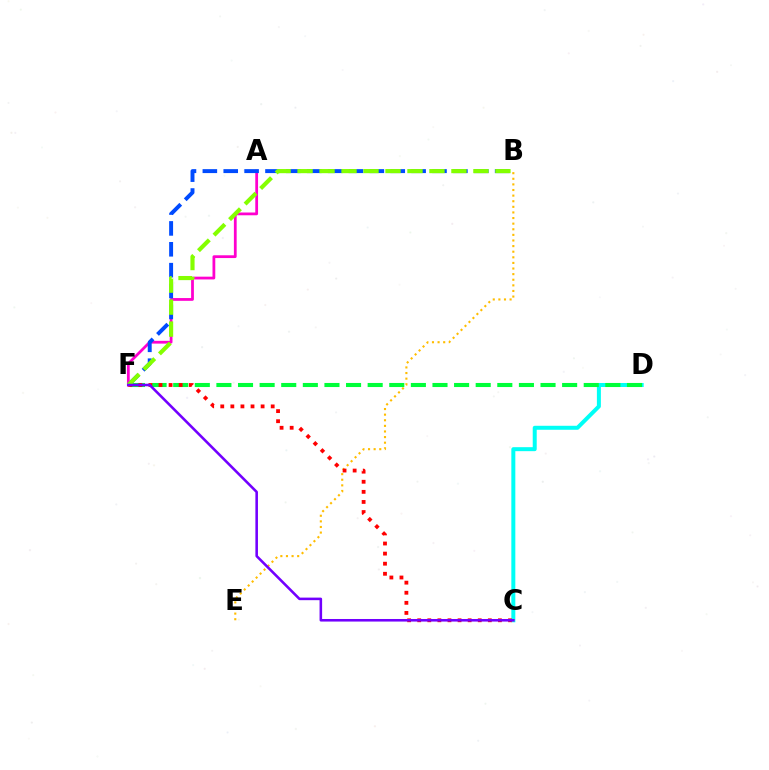{('B', 'E'): [{'color': '#ffbd00', 'line_style': 'dotted', 'thickness': 1.52}], ('A', 'F'): [{'color': '#ff00cf', 'line_style': 'solid', 'thickness': 2.0}], ('B', 'F'): [{'color': '#004bff', 'line_style': 'dashed', 'thickness': 2.84}, {'color': '#84ff00', 'line_style': 'dashed', 'thickness': 2.99}], ('C', 'D'): [{'color': '#00fff6', 'line_style': 'solid', 'thickness': 2.87}], ('D', 'F'): [{'color': '#00ff39', 'line_style': 'dashed', 'thickness': 2.94}], ('C', 'F'): [{'color': '#ff0000', 'line_style': 'dotted', 'thickness': 2.74}, {'color': '#7200ff', 'line_style': 'solid', 'thickness': 1.85}]}